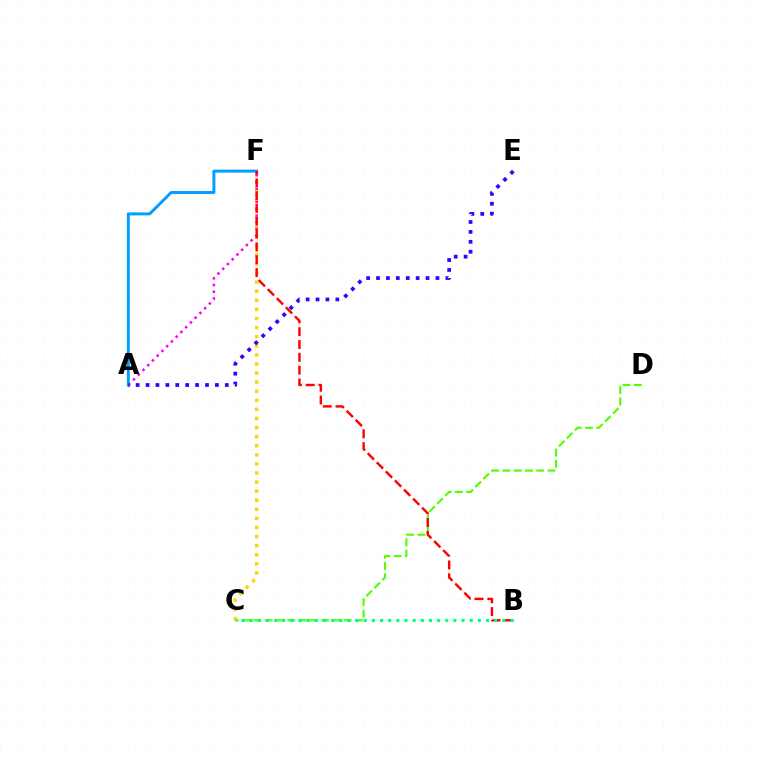{('C', 'D'): [{'color': '#4fff00', 'line_style': 'dashed', 'thickness': 1.53}], ('C', 'F'): [{'color': '#ffd500', 'line_style': 'dotted', 'thickness': 2.47}], ('A', 'F'): [{'color': '#ff00ed', 'line_style': 'dotted', 'thickness': 1.82}, {'color': '#009eff', 'line_style': 'solid', 'thickness': 2.13}], ('B', 'F'): [{'color': '#ff0000', 'line_style': 'dashed', 'thickness': 1.74}], ('A', 'E'): [{'color': '#3700ff', 'line_style': 'dotted', 'thickness': 2.69}], ('B', 'C'): [{'color': '#00ff86', 'line_style': 'dotted', 'thickness': 2.21}]}